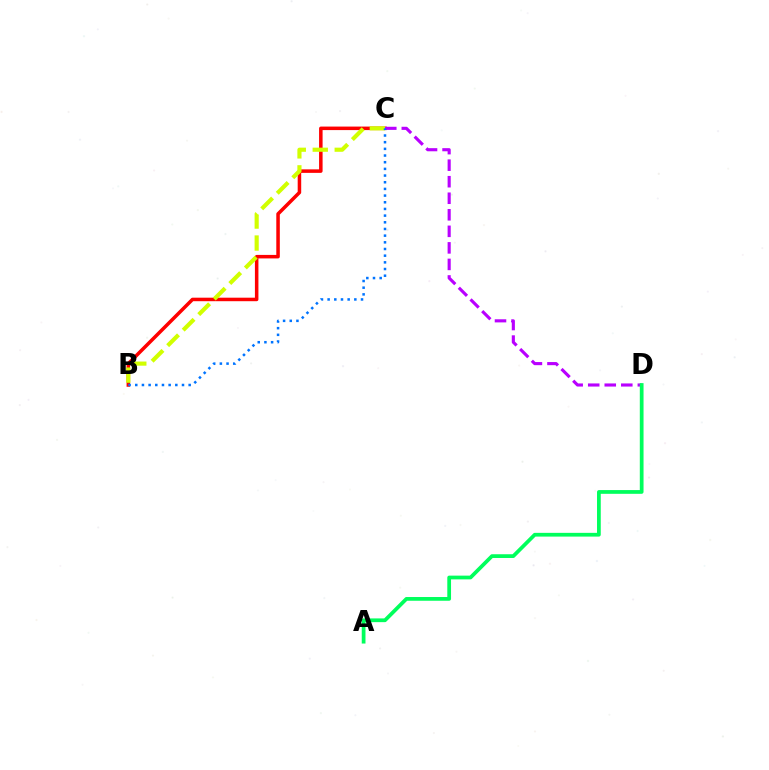{('B', 'C'): [{'color': '#ff0000', 'line_style': 'solid', 'thickness': 2.53}, {'color': '#d1ff00', 'line_style': 'dashed', 'thickness': 2.99}, {'color': '#0074ff', 'line_style': 'dotted', 'thickness': 1.81}], ('C', 'D'): [{'color': '#b900ff', 'line_style': 'dashed', 'thickness': 2.25}], ('A', 'D'): [{'color': '#00ff5c', 'line_style': 'solid', 'thickness': 2.69}]}